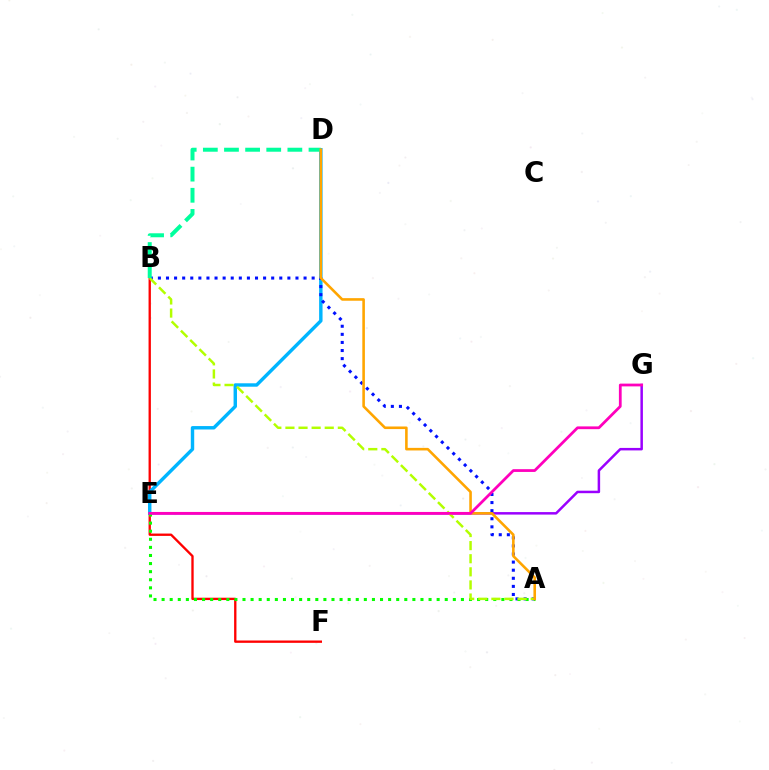{('E', 'G'): [{'color': '#9b00ff', 'line_style': 'solid', 'thickness': 1.8}, {'color': '#ff00bd', 'line_style': 'solid', 'thickness': 1.99}], ('B', 'F'): [{'color': '#ff0000', 'line_style': 'solid', 'thickness': 1.68}], ('D', 'E'): [{'color': '#00b5ff', 'line_style': 'solid', 'thickness': 2.46}], ('A', 'B'): [{'color': '#0010ff', 'line_style': 'dotted', 'thickness': 2.2}, {'color': '#b3ff00', 'line_style': 'dashed', 'thickness': 1.78}], ('A', 'E'): [{'color': '#08ff00', 'line_style': 'dotted', 'thickness': 2.2}], ('B', 'D'): [{'color': '#00ff9d', 'line_style': 'dashed', 'thickness': 2.87}], ('A', 'D'): [{'color': '#ffa500', 'line_style': 'solid', 'thickness': 1.86}]}